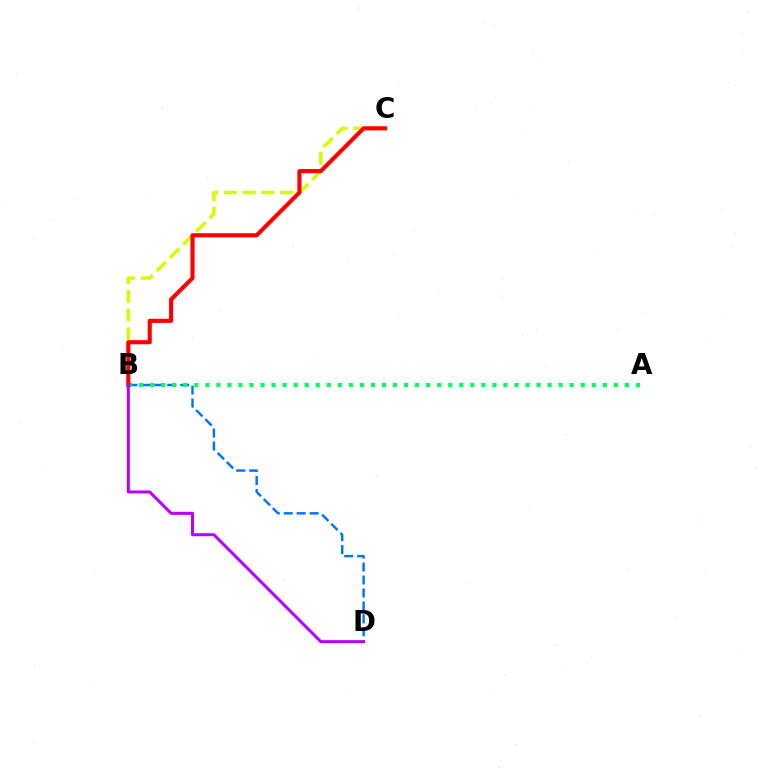{('B', 'C'): [{'color': '#d1ff00', 'line_style': 'dashed', 'thickness': 2.54}, {'color': '#ff0000', 'line_style': 'solid', 'thickness': 2.96}], ('B', 'D'): [{'color': '#0074ff', 'line_style': 'dashed', 'thickness': 1.76}, {'color': '#b900ff', 'line_style': 'solid', 'thickness': 2.17}], ('A', 'B'): [{'color': '#00ff5c', 'line_style': 'dotted', 'thickness': 3.0}]}